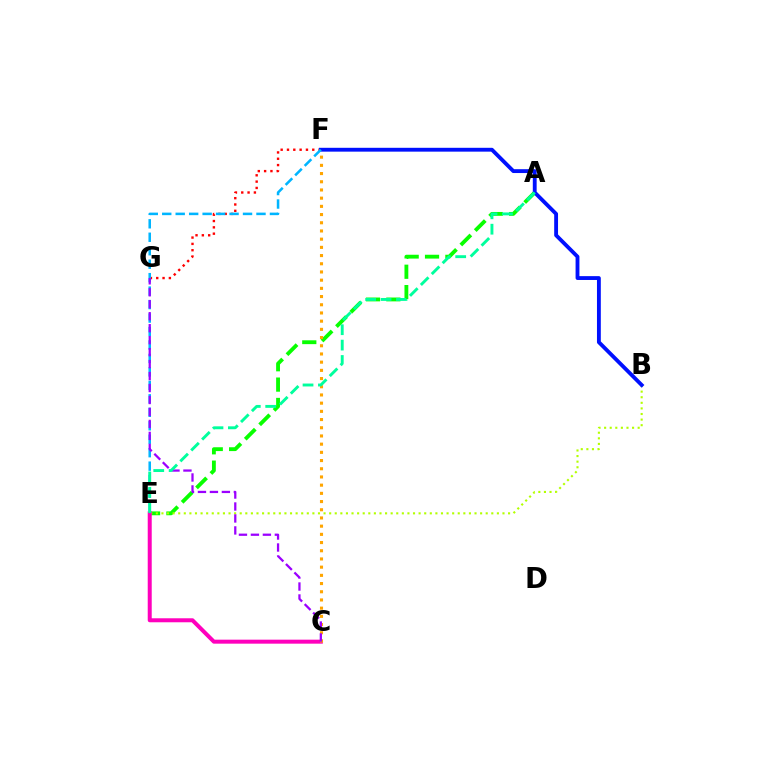{('A', 'E'): [{'color': '#08ff00', 'line_style': 'dashed', 'thickness': 2.77}, {'color': '#00ff9d', 'line_style': 'dashed', 'thickness': 2.09}], ('F', 'G'): [{'color': '#ff0000', 'line_style': 'dotted', 'thickness': 1.72}], ('B', 'E'): [{'color': '#b3ff00', 'line_style': 'dotted', 'thickness': 1.52}], ('B', 'F'): [{'color': '#0010ff', 'line_style': 'solid', 'thickness': 2.77}], ('C', 'E'): [{'color': '#ff00bd', 'line_style': 'solid', 'thickness': 2.88}], ('E', 'F'): [{'color': '#00b5ff', 'line_style': 'dashed', 'thickness': 1.83}], ('C', 'F'): [{'color': '#ffa500', 'line_style': 'dotted', 'thickness': 2.23}], ('C', 'G'): [{'color': '#9b00ff', 'line_style': 'dashed', 'thickness': 1.63}]}